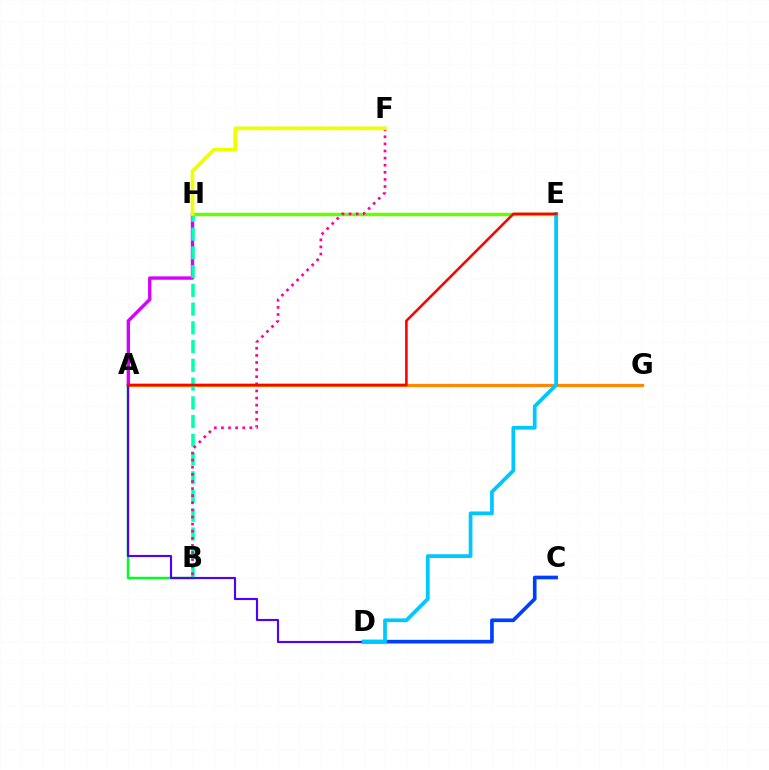{('A', 'G'): [{'color': '#ff8800', 'line_style': 'solid', 'thickness': 2.31}], ('A', 'B'): [{'color': '#00ff27', 'line_style': 'solid', 'thickness': 1.78}], ('A', 'H'): [{'color': '#d600ff', 'line_style': 'solid', 'thickness': 2.42}], ('C', 'D'): [{'color': '#003fff', 'line_style': 'solid', 'thickness': 2.63}], ('B', 'H'): [{'color': '#00ffaf', 'line_style': 'dashed', 'thickness': 2.55}], ('E', 'H'): [{'color': '#66ff00', 'line_style': 'solid', 'thickness': 2.49}], ('A', 'D'): [{'color': '#4f00ff', 'line_style': 'solid', 'thickness': 1.55}], ('B', 'F'): [{'color': '#ff00a0', 'line_style': 'dotted', 'thickness': 1.93}], ('F', 'H'): [{'color': '#eeff00', 'line_style': 'solid', 'thickness': 2.65}], ('D', 'E'): [{'color': '#00c7ff', 'line_style': 'solid', 'thickness': 2.69}], ('A', 'E'): [{'color': '#ff0000', 'line_style': 'solid', 'thickness': 1.86}]}